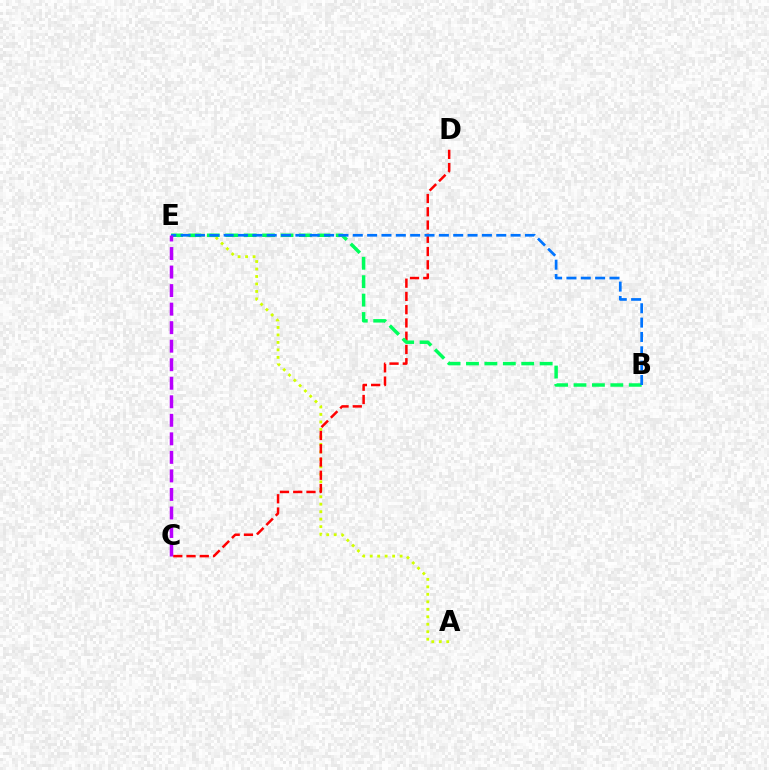{('A', 'E'): [{'color': '#d1ff00', 'line_style': 'dotted', 'thickness': 2.03}], ('C', 'D'): [{'color': '#ff0000', 'line_style': 'dashed', 'thickness': 1.8}], ('B', 'E'): [{'color': '#00ff5c', 'line_style': 'dashed', 'thickness': 2.5}, {'color': '#0074ff', 'line_style': 'dashed', 'thickness': 1.95}], ('C', 'E'): [{'color': '#b900ff', 'line_style': 'dashed', 'thickness': 2.52}]}